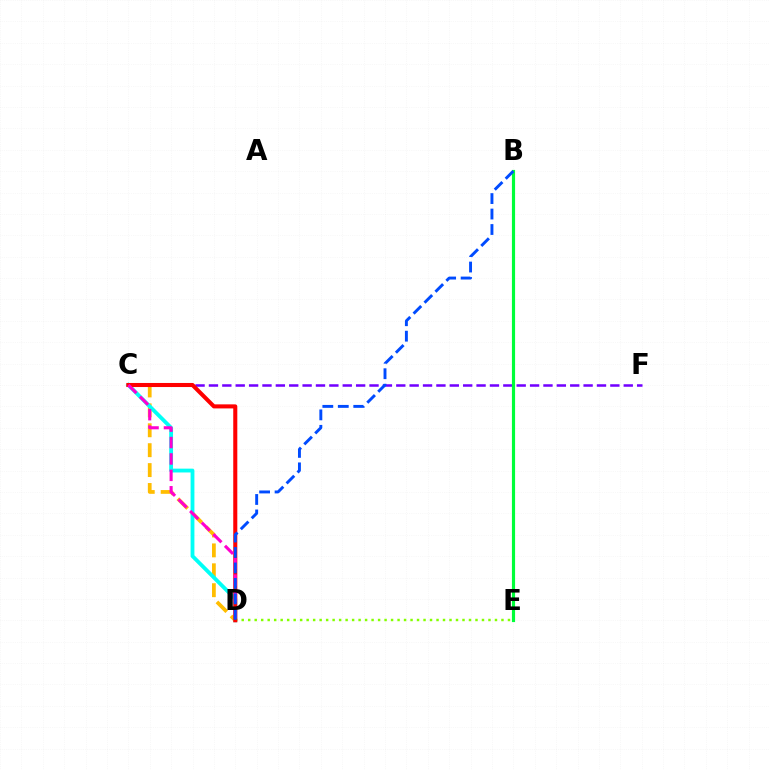{('C', 'F'): [{'color': '#7200ff', 'line_style': 'dashed', 'thickness': 1.82}], ('C', 'D'): [{'color': '#ffbd00', 'line_style': 'dashed', 'thickness': 2.7}, {'color': '#00fff6', 'line_style': 'solid', 'thickness': 2.75}, {'color': '#ff0000', 'line_style': 'solid', 'thickness': 2.92}, {'color': '#ff00cf', 'line_style': 'dashed', 'thickness': 2.23}], ('D', 'E'): [{'color': '#84ff00', 'line_style': 'dotted', 'thickness': 1.76}], ('B', 'E'): [{'color': '#00ff39', 'line_style': 'solid', 'thickness': 2.28}], ('B', 'D'): [{'color': '#004bff', 'line_style': 'dashed', 'thickness': 2.1}]}